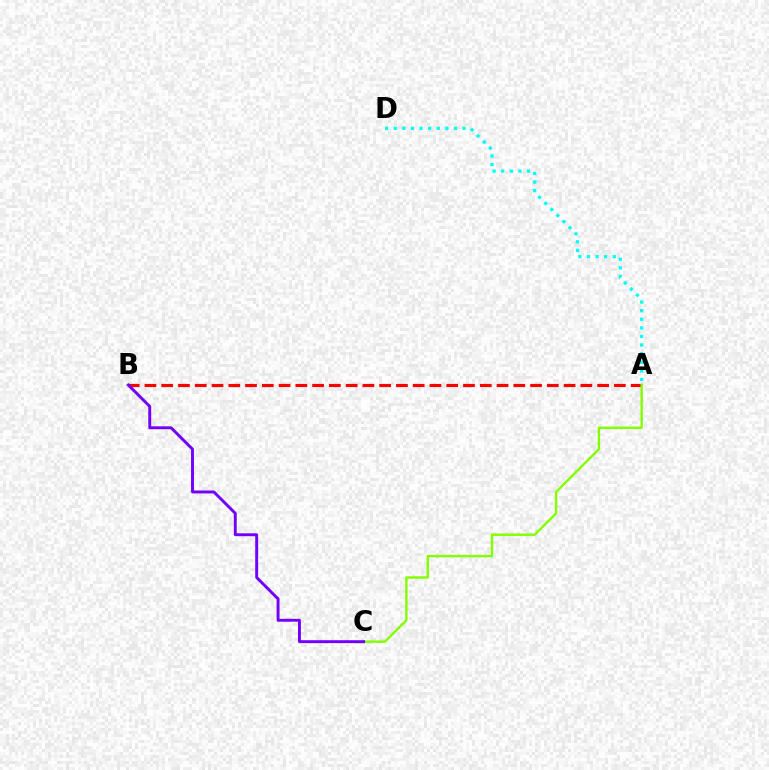{('A', 'B'): [{'color': '#ff0000', 'line_style': 'dashed', 'thickness': 2.28}], ('A', 'C'): [{'color': '#84ff00', 'line_style': 'solid', 'thickness': 1.74}], ('A', 'D'): [{'color': '#00fff6', 'line_style': 'dotted', 'thickness': 2.34}], ('B', 'C'): [{'color': '#7200ff', 'line_style': 'solid', 'thickness': 2.1}]}